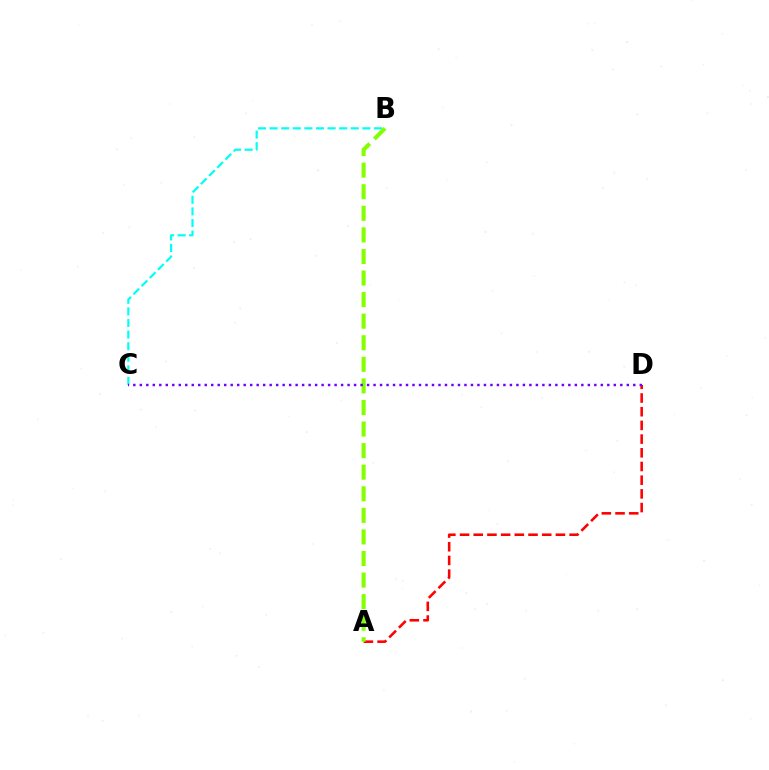{('A', 'D'): [{'color': '#ff0000', 'line_style': 'dashed', 'thickness': 1.86}], ('B', 'C'): [{'color': '#00fff6', 'line_style': 'dashed', 'thickness': 1.57}], ('A', 'B'): [{'color': '#84ff00', 'line_style': 'dashed', 'thickness': 2.93}], ('C', 'D'): [{'color': '#7200ff', 'line_style': 'dotted', 'thickness': 1.76}]}